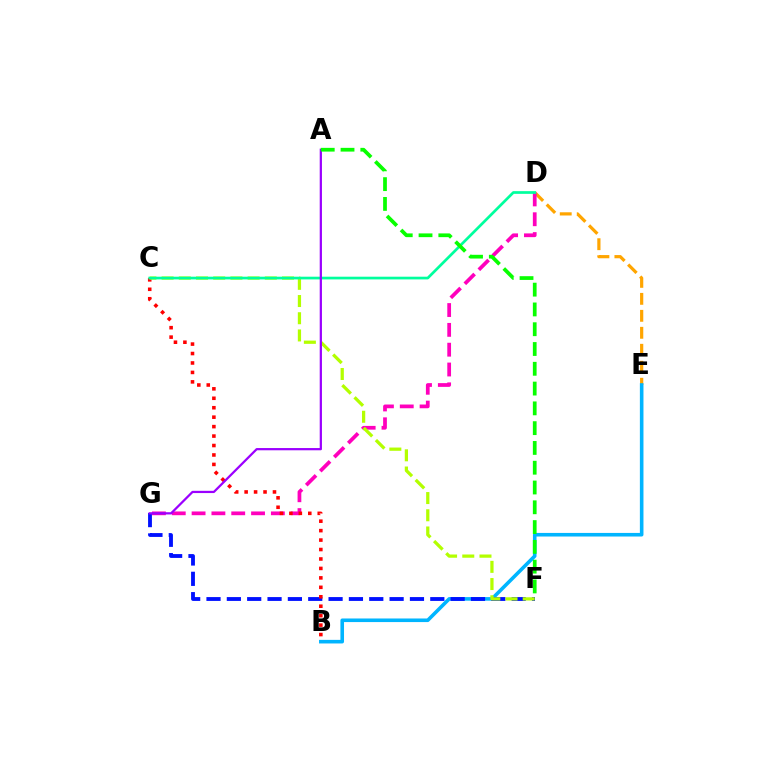{('D', 'E'): [{'color': '#ffa500', 'line_style': 'dashed', 'thickness': 2.31}], ('B', 'E'): [{'color': '#00b5ff', 'line_style': 'solid', 'thickness': 2.59}], ('F', 'G'): [{'color': '#0010ff', 'line_style': 'dashed', 'thickness': 2.76}], ('D', 'G'): [{'color': '#ff00bd', 'line_style': 'dashed', 'thickness': 2.69}], ('B', 'C'): [{'color': '#ff0000', 'line_style': 'dotted', 'thickness': 2.57}], ('C', 'F'): [{'color': '#b3ff00', 'line_style': 'dashed', 'thickness': 2.34}], ('C', 'D'): [{'color': '#00ff9d', 'line_style': 'solid', 'thickness': 1.95}], ('A', 'G'): [{'color': '#9b00ff', 'line_style': 'solid', 'thickness': 1.61}], ('A', 'F'): [{'color': '#08ff00', 'line_style': 'dashed', 'thickness': 2.69}]}